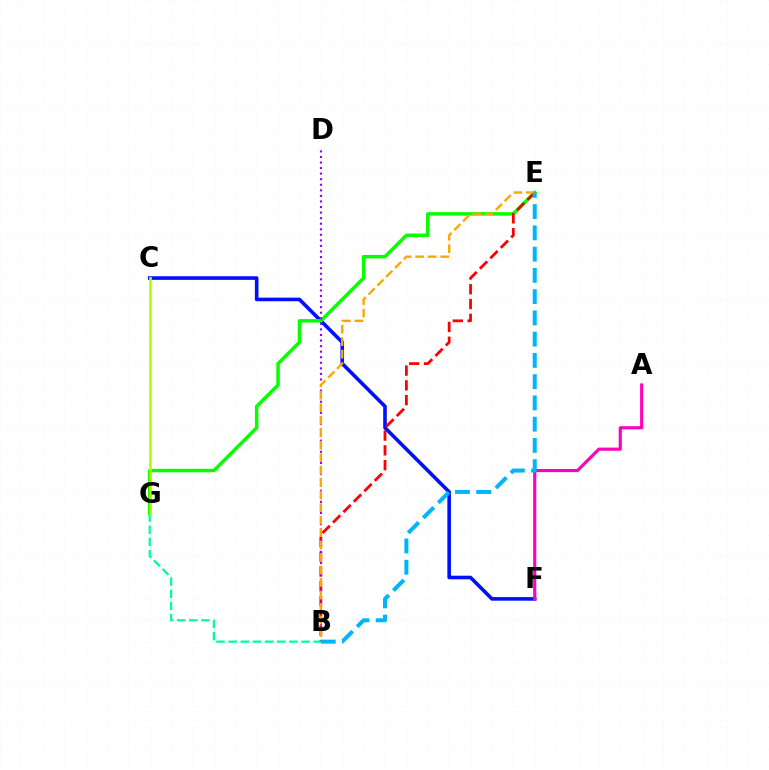{('C', 'F'): [{'color': '#0010ff', 'line_style': 'solid', 'thickness': 2.6}], ('E', 'G'): [{'color': '#08ff00', 'line_style': 'solid', 'thickness': 2.51}], ('B', 'E'): [{'color': '#ff0000', 'line_style': 'dashed', 'thickness': 2.01}, {'color': '#ffa500', 'line_style': 'dashed', 'thickness': 1.7}, {'color': '#00b5ff', 'line_style': 'dashed', 'thickness': 2.89}], ('B', 'G'): [{'color': '#00ff9d', 'line_style': 'dashed', 'thickness': 1.65}], ('C', 'G'): [{'color': '#b3ff00', 'line_style': 'solid', 'thickness': 1.95}], ('B', 'D'): [{'color': '#9b00ff', 'line_style': 'dotted', 'thickness': 1.51}], ('A', 'F'): [{'color': '#ff00bd', 'line_style': 'solid', 'thickness': 2.27}]}